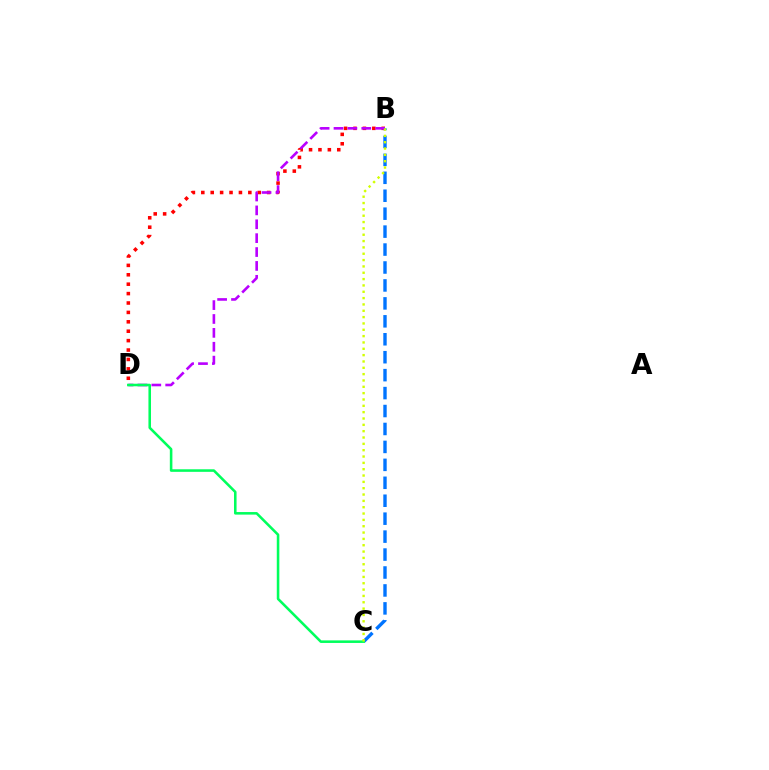{('B', 'D'): [{'color': '#ff0000', 'line_style': 'dotted', 'thickness': 2.56}, {'color': '#b900ff', 'line_style': 'dashed', 'thickness': 1.89}], ('B', 'C'): [{'color': '#0074ff', 'line_style': 'dashed', 'thickness': 2.44}, {'color': '#d1ff00', 'line_style': 'dotted', 'thickness': 1.72}], ('C', 'D'): [{'color': '#00ff5c', 'line_style': 'solid', 'thickness': 1.85}]}